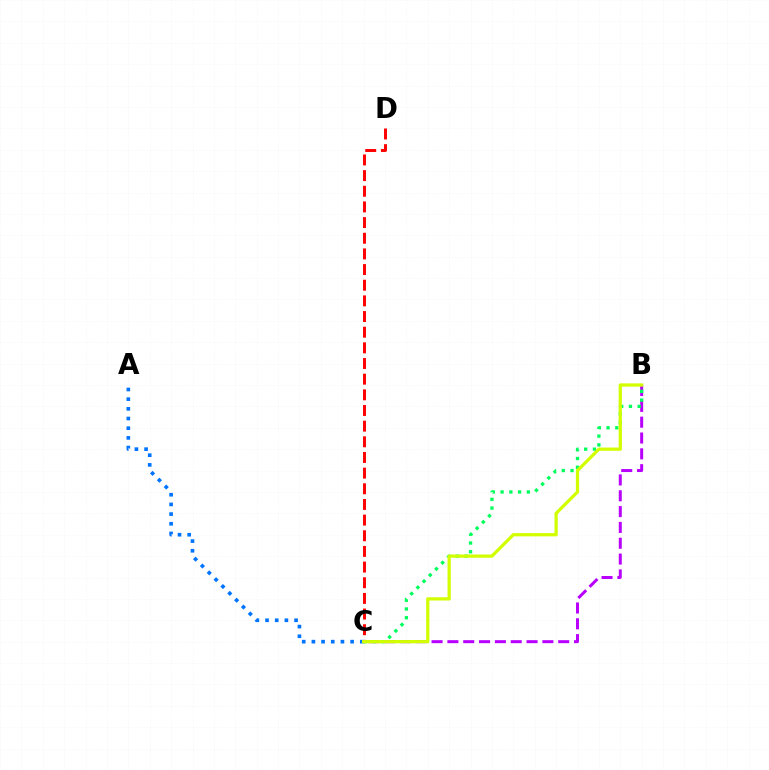{('B', 'C'): [{'color': '#b900ff', 'line_style': 'dashed', 'thickness': 2.15}, {'color': '#00ff5c', 'line_style': 'dotted', 'thickness': 2.38}, {'color': '#d1ff00', 'line_style': 'solid', 'thickness': 2.34}], ('A', 'C'): [{'color': '#0074ff', 'line_style': 'dotted', 'thickness': 2.63}], ('C', 'D'): [{'color': '#ff0000', 'line_style': 'dashed', 'thickness': 2.13}]}